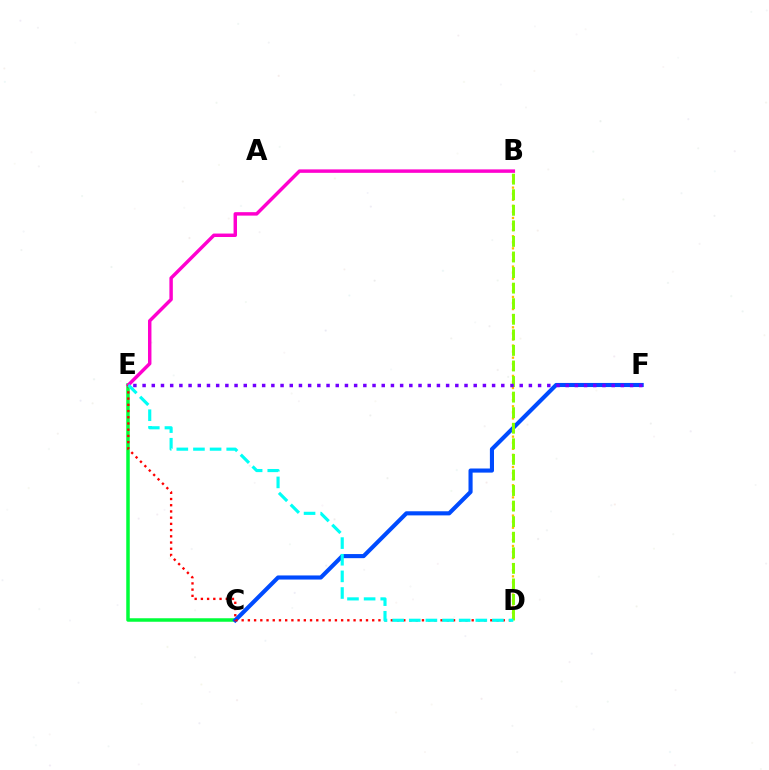{('C', 'E'): [{'color': '#00ff39', 'line_style': 'solid', 'thickness': 2.52}], ('C', 'F'): [{'color': '#004bff', 'line_style': 'solid', 'thickness': 2.96}], ('B', 'D'): [{'color': '#ffbd00', 'line_style': 'dotted', 'thickness': 1.65}, {'color': '#84ff00', 'line_style': 'dashed', 'thickness': 2.11}], ('B', 'E'): [{'color': '#ff00cf', 'line_style': 'solid', 'thickness': 2.49}], ('D', 'E'): [{'color': '#ff0000', 'line_style': 'dotted', 'thickness': 1.69}, {'color': '#00fff6', 'line_style': 'dashed', 'thickness': 2.26}], ('E', 'F'): [{'color': '#7200ff', 'line_style': 'dotted', 'thickness': 2.5}]}